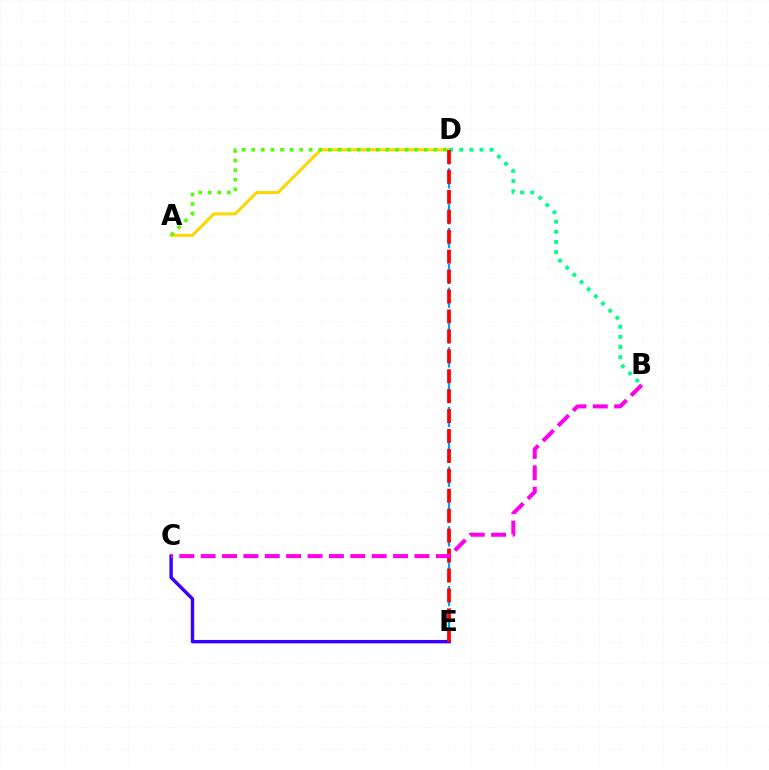{('A', 'D'): [{'color': '#ffd500', 'line_style': 'solid', 'thickness': 2.16}, {'color': '#4fff00', 'line_style': 'dotted', 'thickness': 2.6}], ('C', 'E'): [{'color': '#3700ff', 'line_style': 'solid', 'thickness': 2.46}], ('D', 'E'): [{'color': '#009eff', 'line_style': 'dashed', 'thickness': 1.62}, {'color': '#ff0000', 'line_style': 'dashed', 'thickness': 2.71}], ('B', 'D'): [{'color': '#00ff86', 'line_style': 'dotted', 'thickness': 2.75}], ('B', 'C'): [{'color': '#ff00ed', 'line_style': 'dashed', 'thickness': 2.9}]}